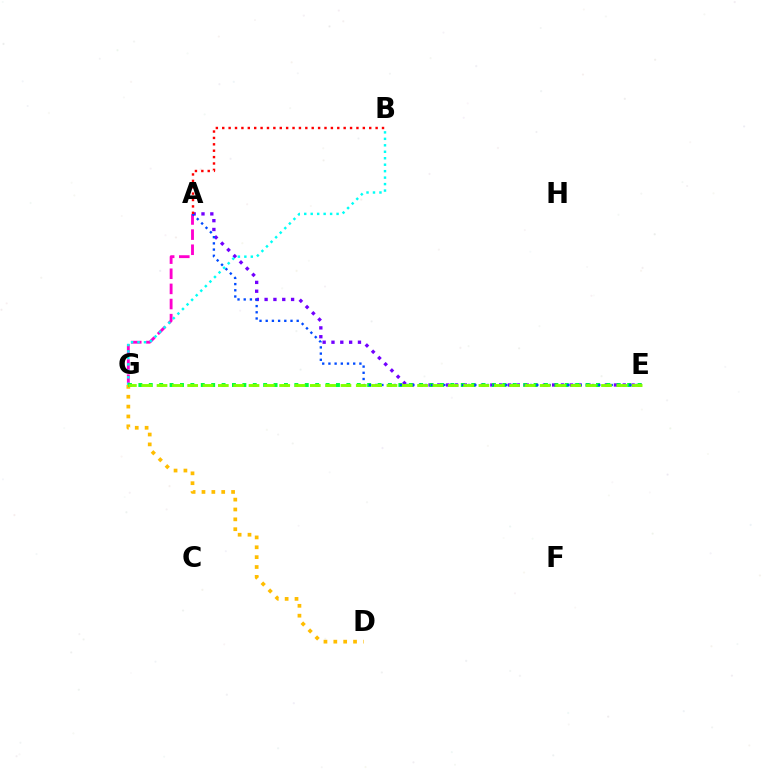{('A', 'G'): [{'color': '#ff00cf', 'line_style': 'dashed', 'thickness': 2.06}], ('A', 'E'): [{'color': '#7200ff', 'line_style': 'dotted', 'thickness': 2.4}, {'color': '#004bff', 'line_style': 'dotted', 'thickness': 1.68}], ('D', 'G'): [{'color': '#ffbd00', 'line_style': 'dotted', 'thickness': 2.68}], ('B', 'G'): [{'color': '#00fff6', 'line_style': 'dotted', 'thickness': 1.76}], ('E', 'G'): [{'color': '#00ff39', 'line_style': 'dotted', 'thickness': 2.83}, {'color': '#84ff00', 'line_style': 'dashed', 'thickness': 2.08}], ('A', 'B'): [{'color': '#ff0000', 'line_style': 'dotted', 'thickness': 1.74}]}